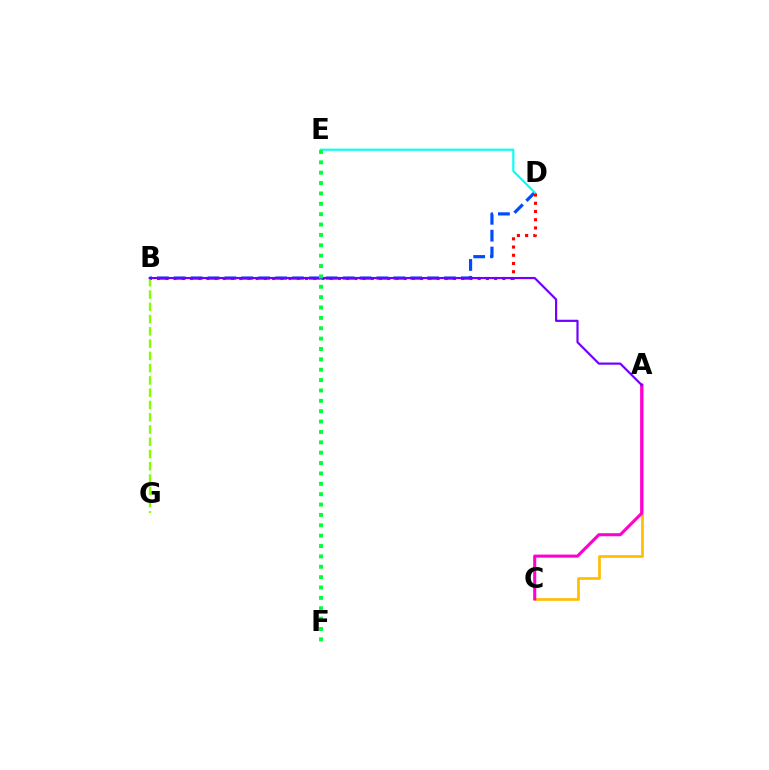{('A', 'C'): [{'color': '#ffbd00', 'line_style': 'solid', 'thickness': 1.94}, {'color': '#ff00cf', 'line_style': 'solid', 'thickness': 2.21}], ('B', 'D'): [{'color': '#004bff', 'line_style': 'dashed', 'thickness': 2.29}, {'color': '#ff0000', 'line_style': 'dotted', 'thickness': 2.23}], ('B', 'G'): [{'color': '#84ff00', 'line_style': 'dashed', 'thickness': 1.67}], ('D', 'E'): [{'color': '#00fff6', 'line_style': 'solid', 'thickness': 1.53}], ('A', 'B'): [{'color': '#7200ff', 'line_style': 'solid', 'thickness': 1.58}], ('E', 'F'): [{'color': '#00ff39', 'line_style': 'dotted', 'thickness': 2.82}]}